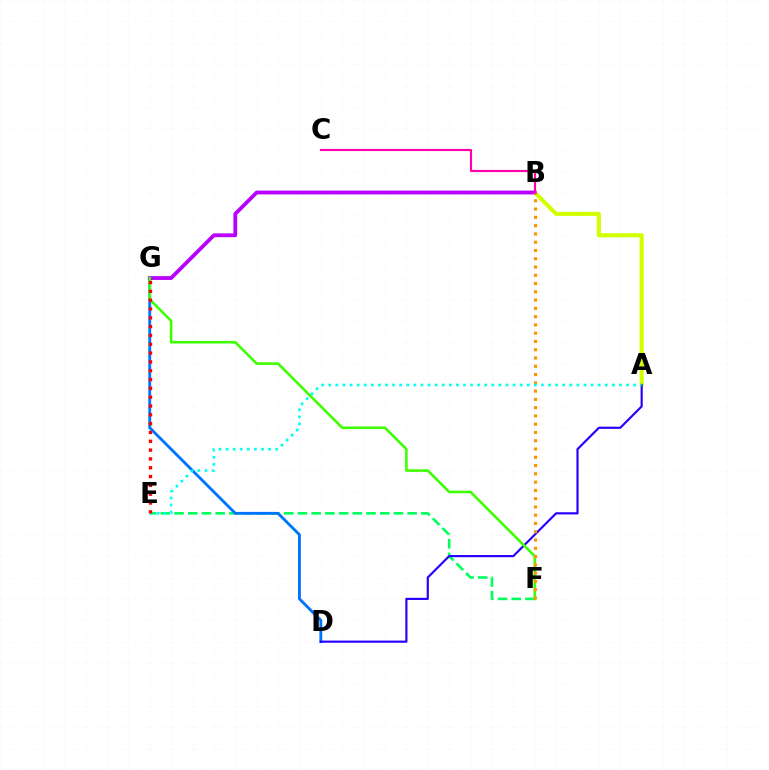{('E', 'F'): [{'color': '#00ff5c', 'line_style': 'dashed', 'thickness': 1.86}], ('D', 'G'): [{'color': '#0074ff', 'line_style': 'solid', 'thickness': 2.06}], ('A', 'B'): [{'color': '#d1ff00', 'line_style': 'solid', 'thickness': 2.96}], ('B', 'G'): [{'color': '#b900ff', 'line_style': 'solid', 'thickness': 2.73}], ('A', 'D'): [{'color': '#2500ff', 'line_style': 'solid', 'thickness': 1.55}], ('B', 'C'): [{'color': '#ff00ac', 'line_style': 'solid', 'thickness': 1.55}], ('F', 'G'): [{'color': '#3dff00', 'line_style': 'solid', 'thickness': 1.86}], ('B', 'F'): [{'color': '#ff9400', 'line_style': 'dotted', 'thickness': 2.25}], ('A', 'E'): [{'color': '#00fff6', 'line_style': 'dotted', 'thickness': 1.93}], ('E', 'G'): [{'color': '#ff0000', 'line_style': 'dotted', 'thickness': 2.4}]}